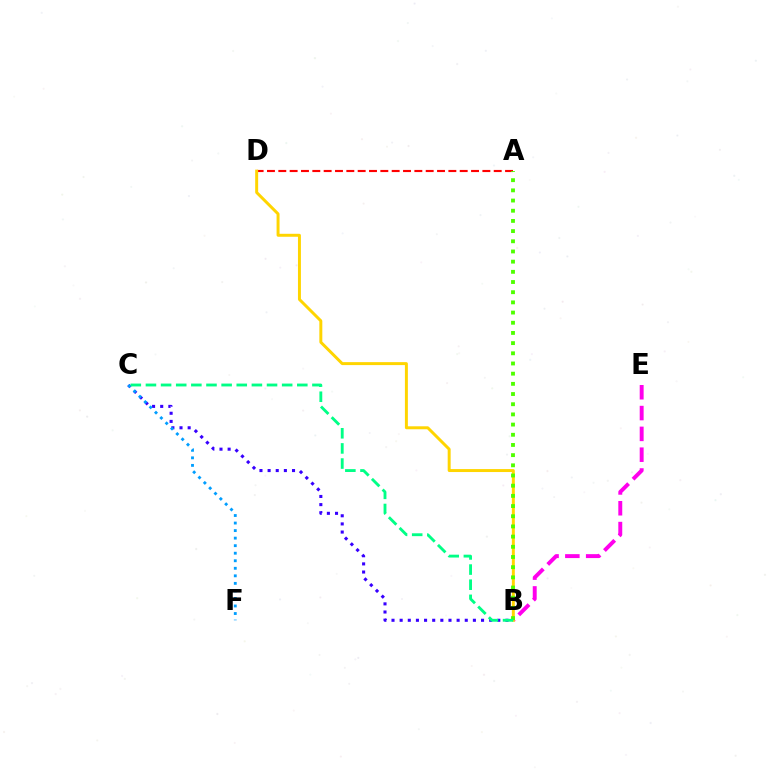{('A', 'D'): [{'color': '#ff0000', 'line_style': 'dashed', 'thickness': 1.54}], ('B', 'C'): [{'color': '#3700ff', 'line_style': 'dotted', 'thickness': 2.21}, {'color': '#00ff86', 'line_style': 'dashed', 'thickness': 2.06}], ('C', 'F'): [{'color': '#009eff', 'line_style': 'dotted', 'thickness': 2.05}], ('B', 'E'): [{'color': '#ff00ed', 'line_style': 'dashed', 'thickness': 2.83}], ('B', 'D'): [{'color': '#ffd500', 'line_style': 'solid', 'thickness': 2.14}], ('A', 'B'): [{'color': '#4fff00', 'line_style': 'dotted', 'thickness': 2.77}]}